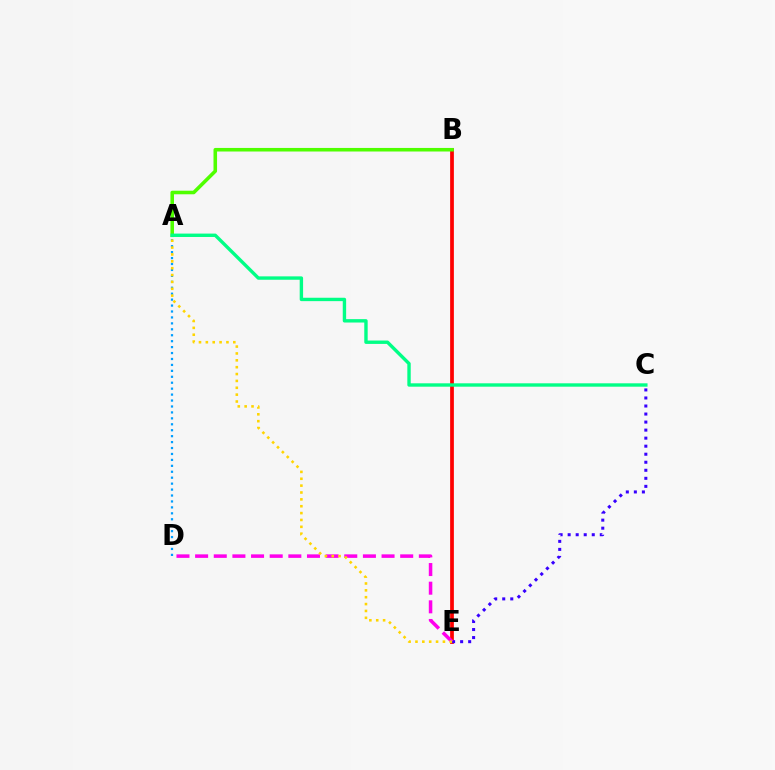{('B', 'E'): [{'color': '#ff0000', 'line_style': 'solid', 'thickness': 2.69}], ('A', 'B'): [{'color': '#4fff00', 'line_style': 'solid', 'thickness': 2.56}], ('C', 'E'): [{'color': '#3700ff', 'line_style': 'dotted', 'thickness': 2.18}], ('A', 'D'): [{'color': '#009eff', 'line_style': 'dotted', 'thickness': 1.61}], ('A', 'C'): [{'color': '#00ff86', 'line_style': 'solid', 'thickness': 2.44}], ('D', 'E'): [{'color': '#ff00ed', 'line_style': 'dashed', 'thickness': 2.53}], ('A', 'E'): [{'color': '#ffd500', 'line_style': 'dotted', 'thickness': 1.87}]}